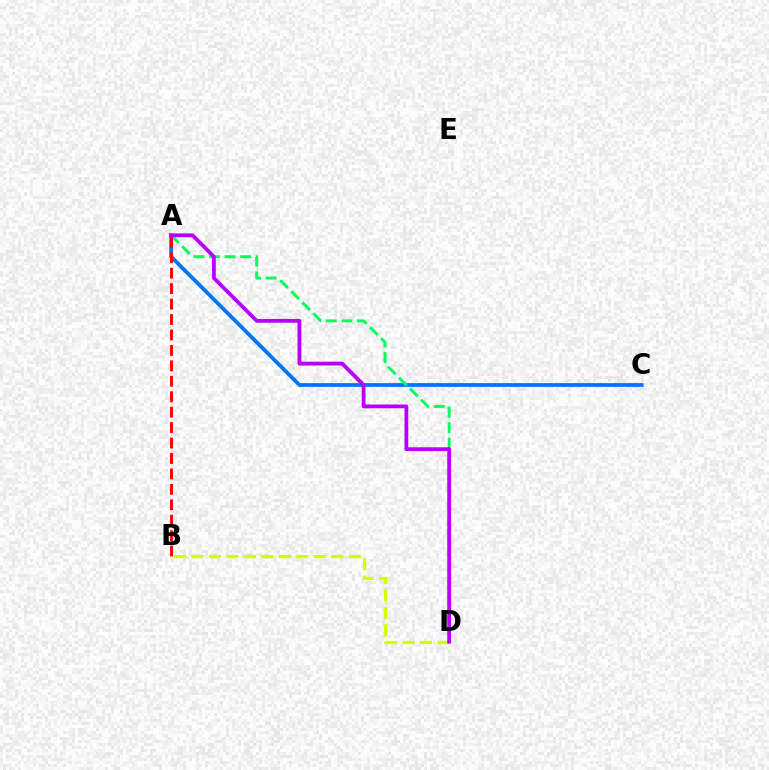{('A', 'C'): [{'color': '#0074ff', 'line_style': 'solid', 'thickness': 2.7}], ('A', 'D'): [{'color': '#00ff5c', 'line_style': 'dashed', 'thickness': 2.12}, {'color': '#b900ff', 'line_style': 'solid', 'thickness': 2.75}], ('A', 'B'): [{'color': '#ff0000', 'line_style': 'dashed', 'thickness': 2.1}], ('B', 'D'): [{'color': '#d1ff00', 'line_style': 'dashed', 'thickness': 2.37}]}